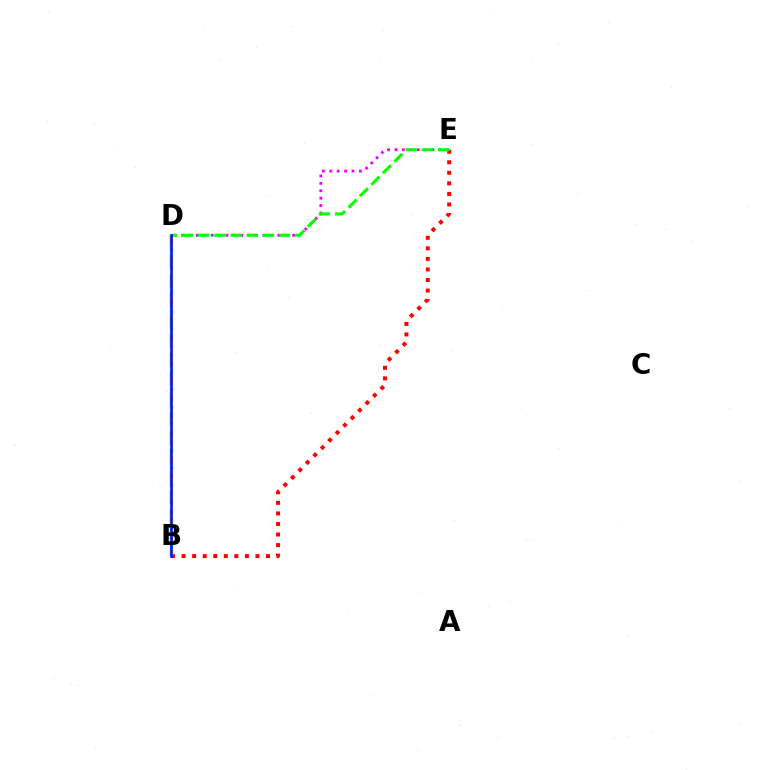{('D', 'E'): [{'color': '#ee00ff', 'line_style': 'dotted', 'thickness': 2.01}, {'color': '#08ff00', 'line_style': 'dashed', 'thickness': 2.2}], ('B', 'D'): [{'color': '#00fff6', 'line_style': 'dotted', 'thickness': 2.37}, {'color': '#fcf500', 'line_style': 'dashed', 'thickness': 2.67}, {'color': '#0010ff', 'line_style': 'solid', 'thickness': 1.88}], ('B', 'E'): [{'color': '#ff0000', 'line_style': 'dotted', 'thickness': 2.87}]}